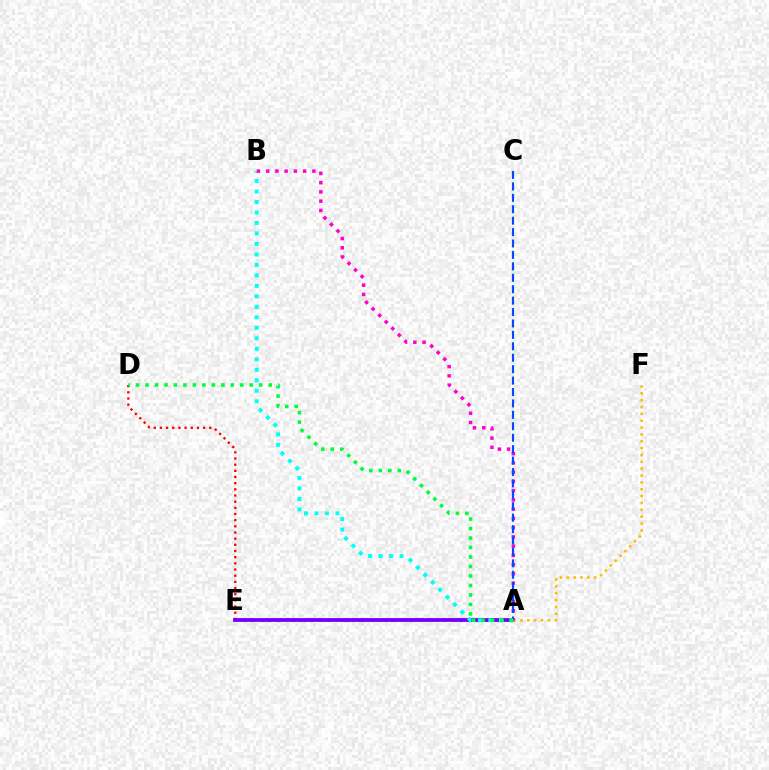{('A', 'E'): [{'color': '#84ff00', 'line_style': 'dotted', 'thickness': 2.26}, {'color': '#7200ff', 'line_style': 'solid', 'thickness': 2.74}], ('D', 'E'): [{'color': '#ff0000', 'line_style': 'dotted', 'thickness': 1.68}], ('A', 'B'): [{'color': '#00fff6', 'line_style': 'dotted', 'thickness': 2.85}, {'color': '#ff00cf', 'line_style': 'dotted', 'thickness': 2.51}], ('A', 'F'): [{'color': '#ffbd00', 'line_style': 'dotted', 'thickness': 1.86}], ('A', 'C'): [{'color': '#004bff', 'line_style': 'dashed', 'thickness': 1.55}], ('A', 'D'): [{'color': '#00ff39', 'line_style': 'dotted', 'thickness': 2.57}]}